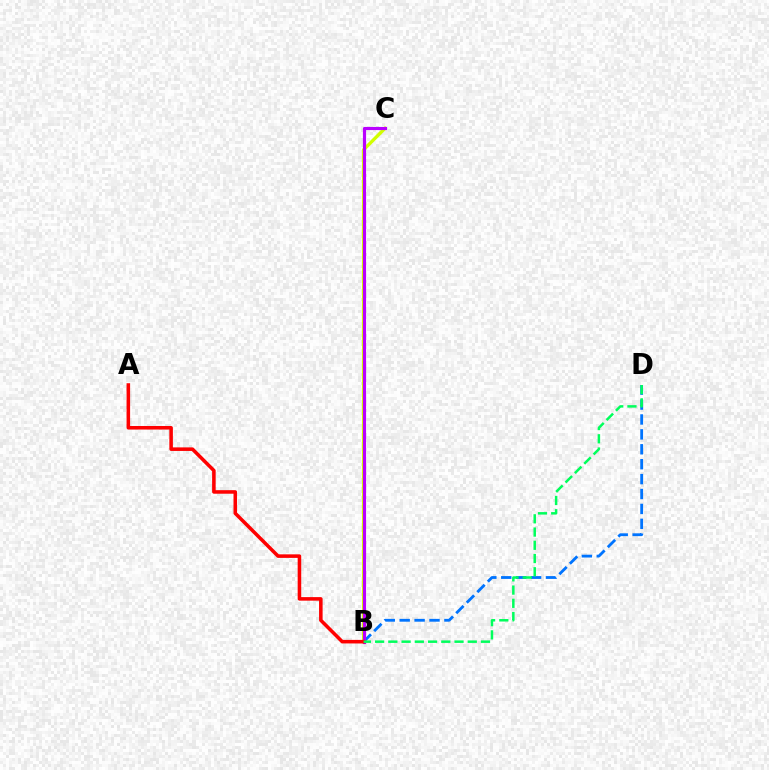{('B', 'D'): [{'color': '#0074ff', 'line_style': 'dashed', 'thickness': 2.03}, {'color': '#00ff5c', 'line_style': 'dashed', 'thickness': 1.8}], ('B', 'C'): [{'color': '#d1ff00', 'line_style': 'solid', 'thickness': 2.4}, {'color': '#b900ff', 'line_style': 'solid', 'thickness': 2.27}], ('A', 'B'): [{'color': '#ff0000', 'line_style': 'solid', 'thickness': 2.55}]}